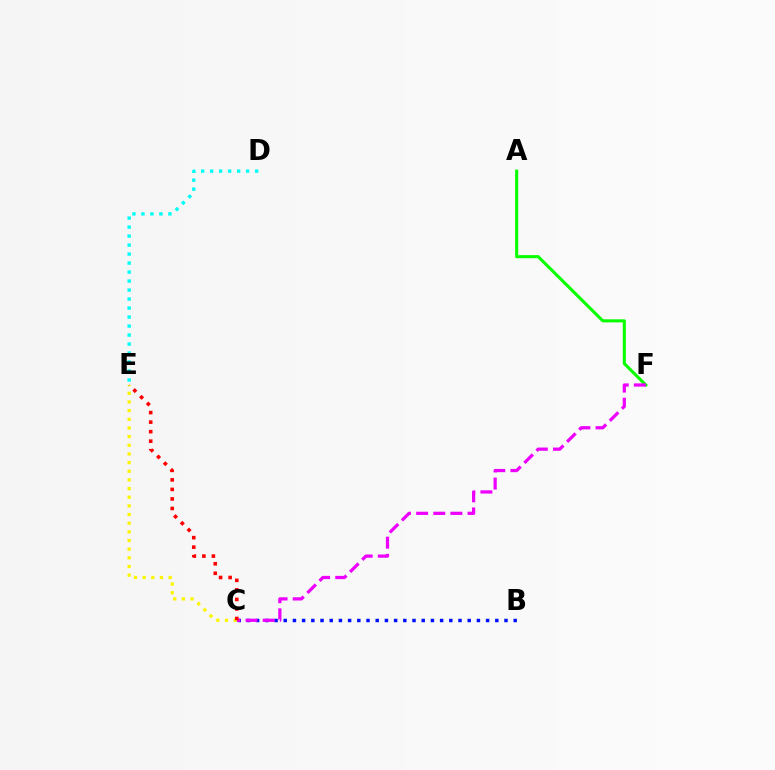{('D', 'E'): [{'color': '#00fff6', 'line_style': 'dotted', 'thickness': 2.44}], ('A', 'F'): [{'color': '#08ff00', 'line_style': 'solid', 'thickness': 2.21}], ('B', 'C'): [{'color': '#0010ff', 'line_style': 'dotted', 'thickness': 2.5}], ('C', 'F'): [{'color': '#ee00ff', 'line_style': 'dashed', 'thickness': 2.33}], ('C', 'E'): [{'color': '#fcf500', 'line_style': 'dotted', 'thickness': 2.35}, {'color': '#ff0000', 'line_style': 'dotted', 'thickness': 2.59}]}